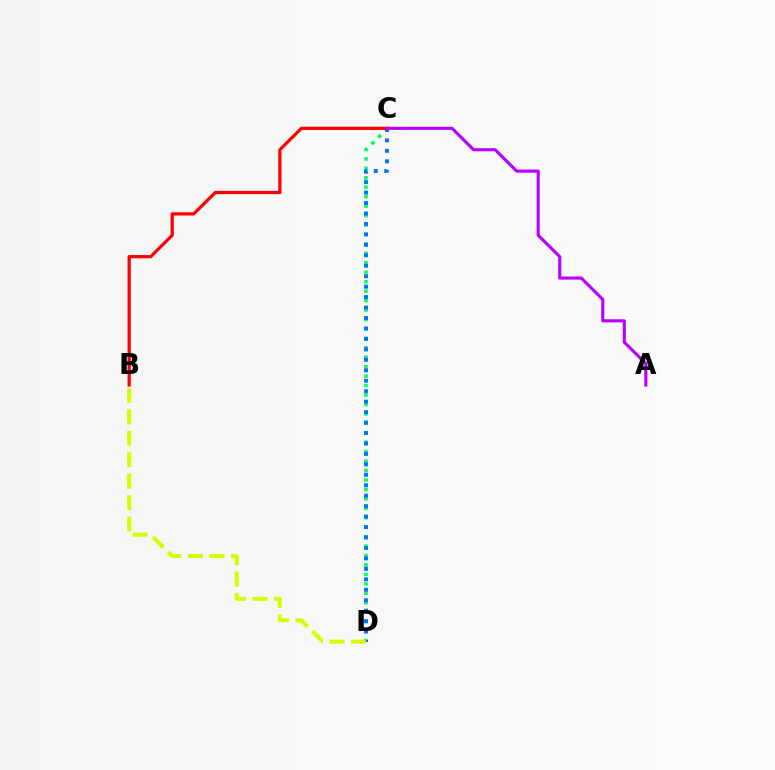{('C', 'D'): [{'color': '#00ff5c', 'line_style': 'dotted', 'thickness': 2.57}, {'color': '#0074ff', 'line_style': 'dotted', 'thickness': 2.84}], ('B', 'C'): [{'color': '#ff0000', 'line_style': 'solid', 'thickness': 2.33}], ('B', 'D'): [{'color': '#d1ff00', 'line_style': 'dashed', 'thickness': 2.91}], ('A', 'C'): [{'color': '#b900ff', 'line_style': 'solid', 'thickness': 2.25}]}